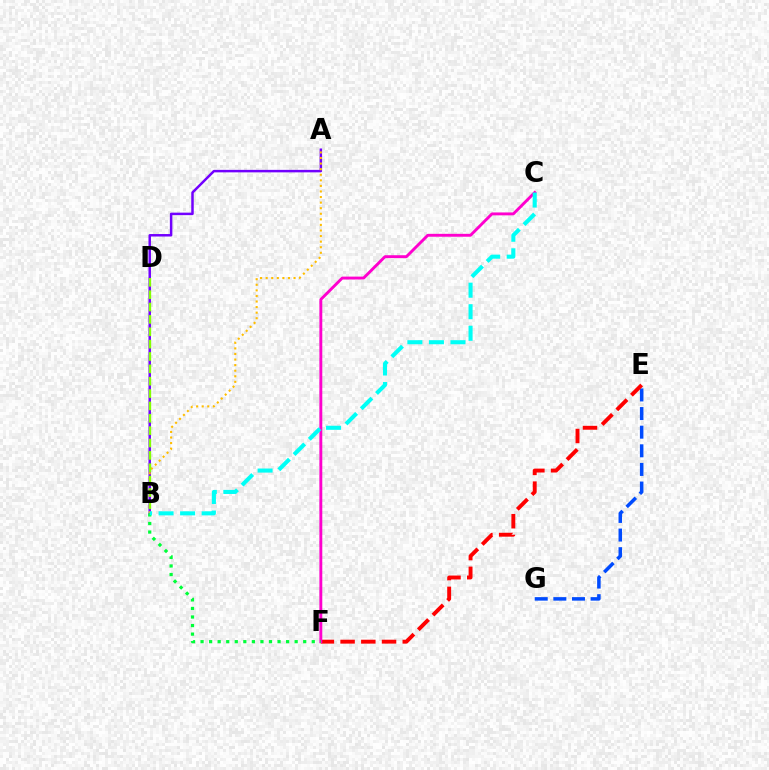{('E', 'G'): [{'color': '#004bff', 'line_style': 'dashed', 'thickness': 2.53}], ('A', 'B'): [{'color': '#7200ff', 'line_style': 'solid', 'thickness': 1.79}, {'color': '#ffbd00', 'line_style': 'dotted', 'thickness': 1.51}], ('E', 'F'): [{'color': '#ff0000', 'line_style': 'dashed', 'thickness': 2.81}], ('B', 'D'): [{'color': '#84ff00', 'line_style': 'dashed', 'thickness': 1.68}], ('C', 'F'): [{'color': '#ff00cf', 'line_style': 'solid', 'thickness': 2.08}], ('B', 'F'): [{'color': '#00ff39', 'line_style': 'dotted', 'thickness': 2.32}], ('B', 'C'): [{'color': '#00fff6', 'line_style': 'dashed', 'thickness': 2.93}]}